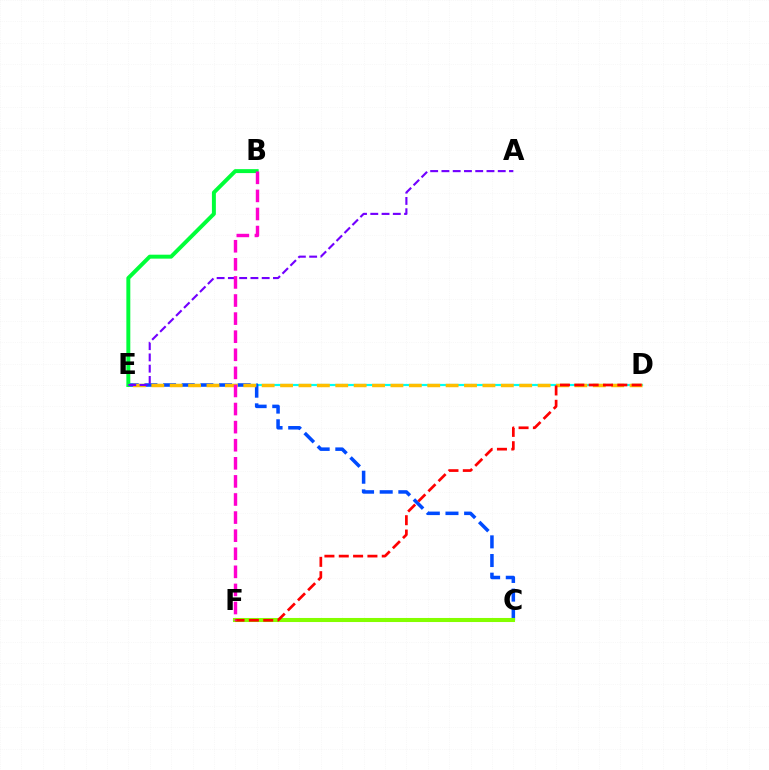{('D', 'E'): [{'color': '#00fff6', 'line_style': 'solid', 'thickness': 1.58}, {'color': '#ffbd00', 'line_style': 'dashed', 'thickness': 2.5}], ('C', 'E'): [{'color': '#004bff', 'line_style': 'dashed', 'thickness': 2.53}], ('C', 'F'): [{'color': '#84ff00', 'line_style': 'solid', 'thickness': 2.92}], ('B', 'E'): [{'color': '#00ff39', 'line_style': 'solid', 'thickness': 2.84}], ('A', 'E'): [{'color': '#7200ff', 'line_style': 'dashed', 'thickness': 1.53}], ('D', 'F'): [{'color': '#ff0000', 'line_style': 'dashed', 'thickness': 1.95}], ('B', 'F'): [{'color': '#ff00cf', 'line_style': 'dashed', 'thickness': 2.46}]}